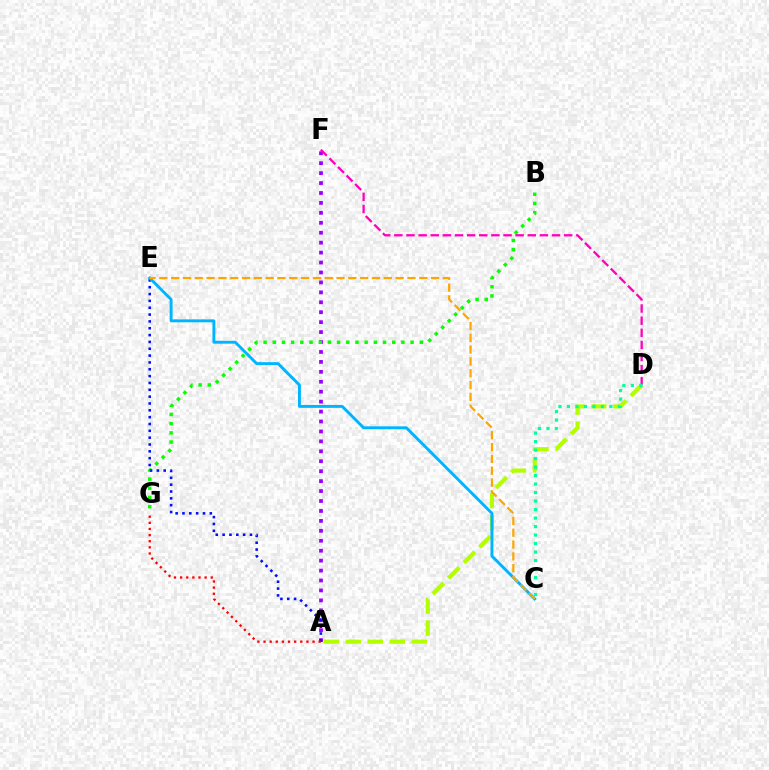{('A', 'F'): [{'color': '#9b00ff', 'line_style': 'dotted', 'thickness': 2.7}], ('B', 'G'): [{'color': '#08ff00', 'line_style': 'dotted', 'thickness': 2.5}], ('D', 'F'): [{'color': '#ff00bd', 'line_style': 'dashed', 'thickness': 1.65}], ('A', 'D'): [{'color': '#b3ff00', 'line_style': 'dashed', 'thickness': 2.99}], ('A', 'E'): [{'color': '#0010ff', 'line_style': 'dotted', 'thickness': 1.86}], ('A', 'G'): [{'color': '#ff0000', 'line_style': 'dotted', 'thickness': 1.66}], ('C', 'D'): [{'color': '#00ff9d', 'line_style': 'dotted', 'thickness': 2.31}], ('C', 'E'): [{'color': '#00b5ff', 'line_style': 'solid', 'thickness': 2.1}, {'color': '#ffa500', 'line_style': 'dashed', 'thickness': 1.6}]}